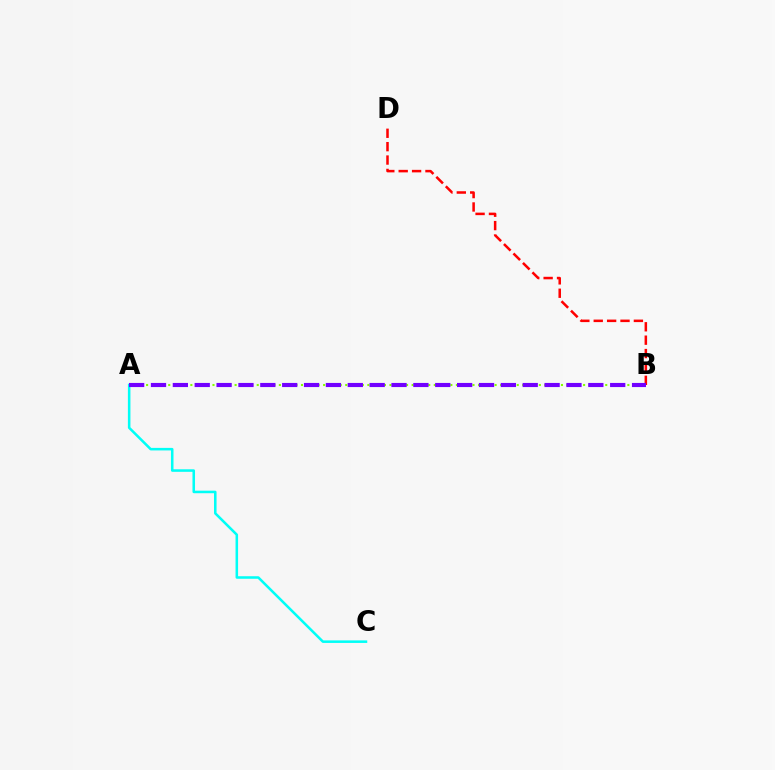{('A', 'B'): [{'color': '#84ff00', 'line_style': 'dotted', 'thickness': 1.5}, {'color': '#7200ff', 'line_style': 'dashed', 'thickness': 2.97}], ('B', 'D'): [{'color': '#ff0000', 'line_style': 'dashed', 'thickness': 1.82}], ('A', 'C'): [{'color': '#00fff6', 'line_style': 'solid', 'thickness': 1.83}]}